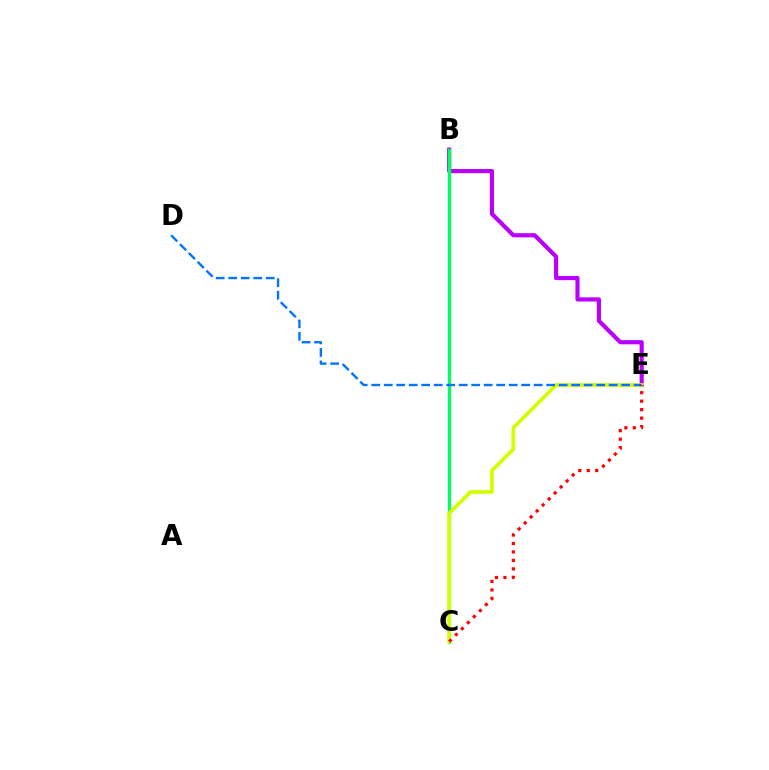{('B', 'E'): [{'color': '#b900ff', 'line_style': 'solid', 'thickness': 3.0}], ('B', 'C'): [{'color': '#00ff5c', 'line_style': 'solid', 'thickness': 2.36}], ('C', 'E'): [{'color': '#d1ff00', 'line_style': 'solid', 'thickness': 2.7}, {'color': '#ff0000', 'line_style': 'dotted', 'thickness': 2.3}], ('D', 'E'): [{'color': '#0074ff', 'line_style': 'dashed', 'thickness': 1.7}]}